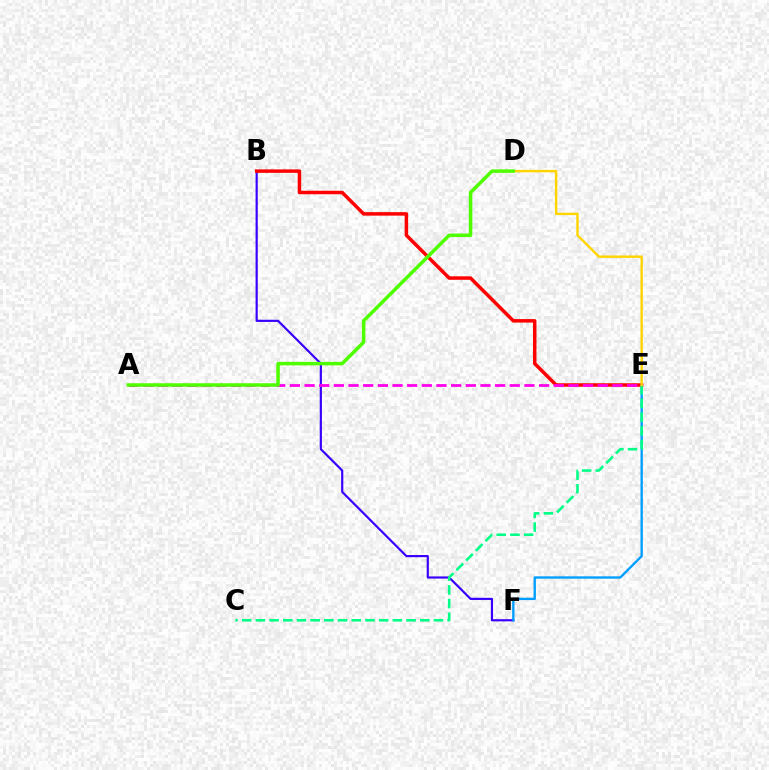{('B', 'F'): [{'color': '#3700ff', 'line_style': 'solid', 'thickness': 1.57}], ('E', 'F'): [{'color': '#009eff', 'line_style': 'solid', 'thickness': 1.69}], ('B', 'E'): [{'color': '#ff0000', 'line_style': 'solid', 'thickness': 2.51}], ('A', 'E'): [{'color': '#ff00ed', 'line_style': 'dashed', 'thickness': 1.99}], ('C', 'E'): [{'color': '#00ff86', 'line_style': 'dashed', 'thickness': 1.86}], ('D', 'E'): [{'color': '#ffd500', 'line_style': 'solid', 'thickness': 1.75}], ('A', 'D'): [{'color': '#4fff00', 'line_style': 'solid', 'thickness': 2.52}]}